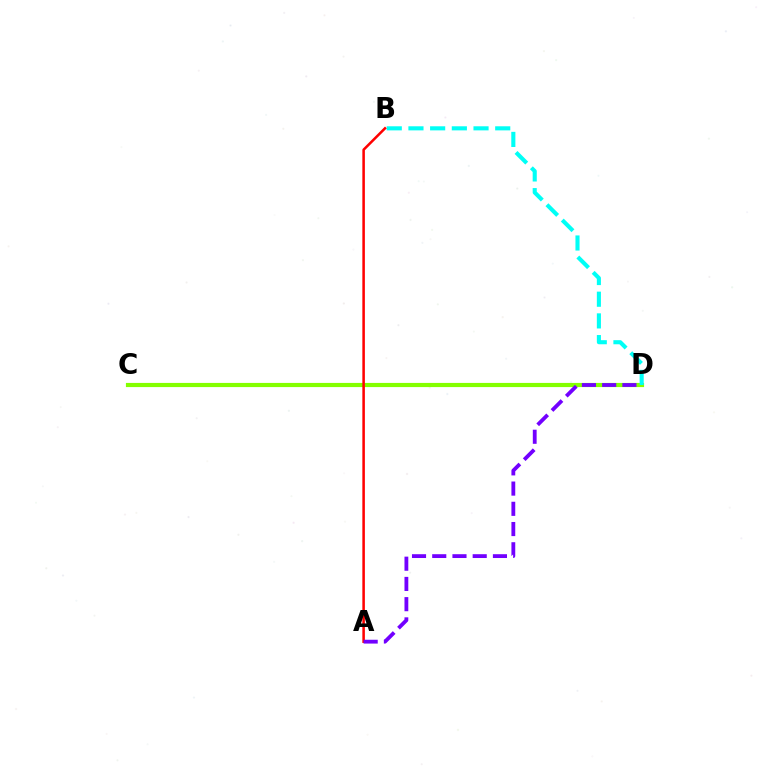{('C', 'D'): [{'color': '#84ff00', 'line_style': 'solid', 'thickness': 3.0}], ('B', 'D'): [{'color': '#00fff6', 'line_style': 'dashed', 'thickness': 2.95}], ('A', 'B'): [{'color': '#ff0000', 'line_style': 'solid', 'thickness': 1.83}], ('A', 'D'): [{'color': '#7200ff', 'line_style': 'dashed', 'thickness': 2.75}]}